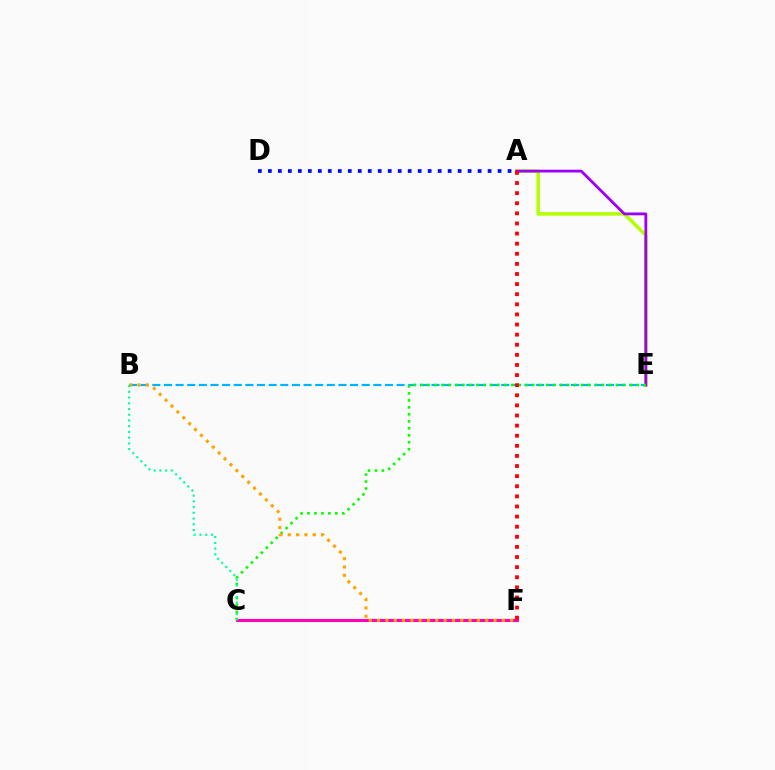{('B', 'E'): [{'color': '#00b5ff', 'line_style': 'dashed', 'thickness': 1.58}], ('C', 'F'): [{'color': '#ff00bd', 'line_style': 'solid', 'thickness': 2.21}], ('A', 'E'): [{'color': '#b3ff00', 'line_style': 'solid', 'thickness': 2.54}, {'color': '#9b00ff', 'line_style': 'solid', 'thickness': 2.01}], ('C', 'E'): [{'color': '#08ff00', 'line_style': 'dotted', 'thickness': 1.9}], ('B', 'F'): [{'color': '#ffa500', 'line_style': 'dotted', 'thickness': 2.26}], ('B', 'C'): [{'color': '#00ff9d', 'line_style': 'dotted', 'thickness': 1.56}], ('A', 'D'): [{'color': '#0010ff', 'line_style': 'dotted', 'thickness': 2.71}], ('A', 'F'): [{'color': '#ff0000', 'line_style': 'dotted', 'thickness': 2.75}]}